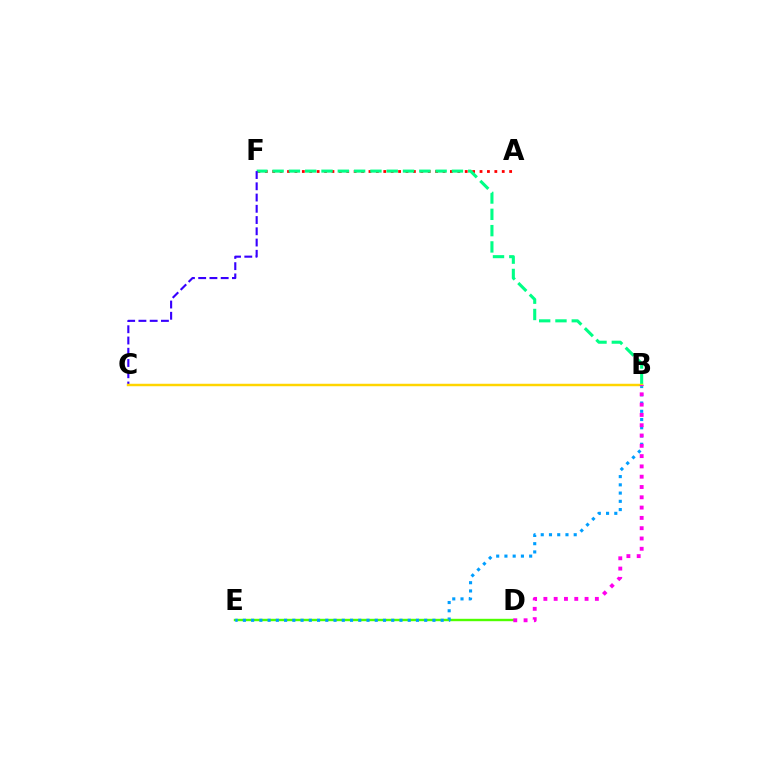{('A', 'F'): [{'color': '#ff0000', 'line_style': 'dotted', 'thickness': 2.01}], ('D', 'E'): [{'color': '#4fff00', 'line_style': 'solid', 'thickness': 1.72}], ('B', 'F'): [{'color': '#00ff86', 'line_style': 'dashed', 'thickness': 2.21}], ('C', 'F'): [{'color': '#3700ff', 'line_style': 'dashed', 'thickness': 1.53}], ('B', 'E'): [{'color': '#009eff', 'line_style': 'dotted', 'thickness': 2.24}], ('B', 'C'): [{'color': '#ffd500', 'line_style': 'solid', 'thickness': 1.78}], ('B', 'D'): [{'color': '#ff00ed', 'line_style': 'dotted', 'thickness': 2.8}]}